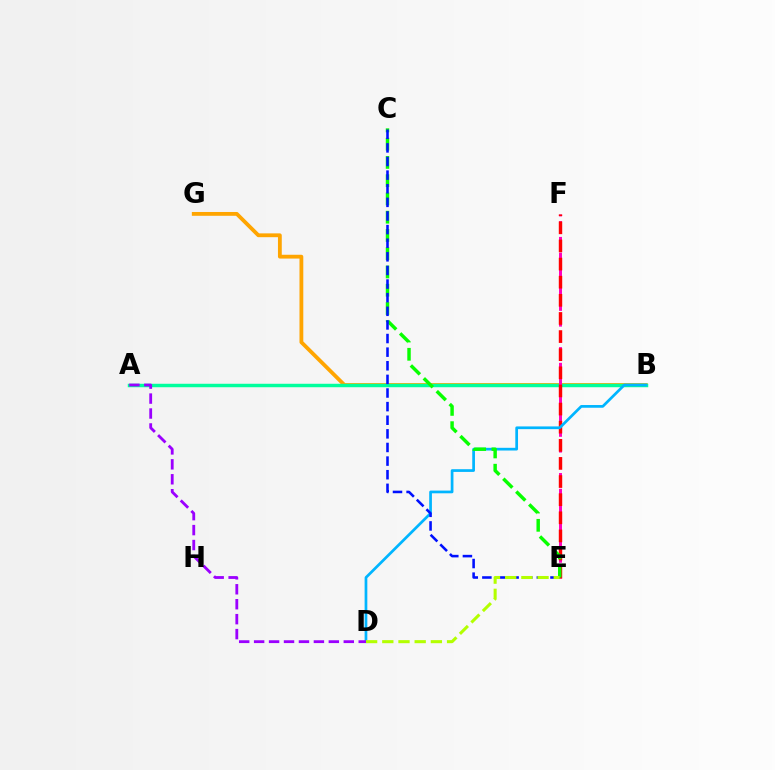{('B', 'G'): [{'color': '#ffa500', 'line_style': 'solid', 'thickness': 2.74}], ('A', 'B'): [{'color': '#00ff9d', 'line_style': 'solid', 'thickness': 2.49}], ('E', 'F'): [{'color': '#ff00bd', 'line_style': 'dashed', 'thickness': 2.14}, {'color': '#ff0000', 'line_style': 'dashed', 'thickness': 2.46}], ('B', 'D'): [{'color': '#00b5ff', 'line_style': 'solid', 'thickness': 1.95}], ('C', 'E'): [{'color': '#08ff00', 'line_style': 'dashed', 'thickness': 2.48}, {'color': '#0010ff', 'line_style': 'dashed', 'thickness': 1.85}], ('A', 'D'): [{'color': '#9b00ff', 'line_style': 'dashed', 'thickness': 2.03}], ('D', 'E'): [{'color': '#b3ff00', 'line_style': 'dashed', 'thickness': 2.2}]}